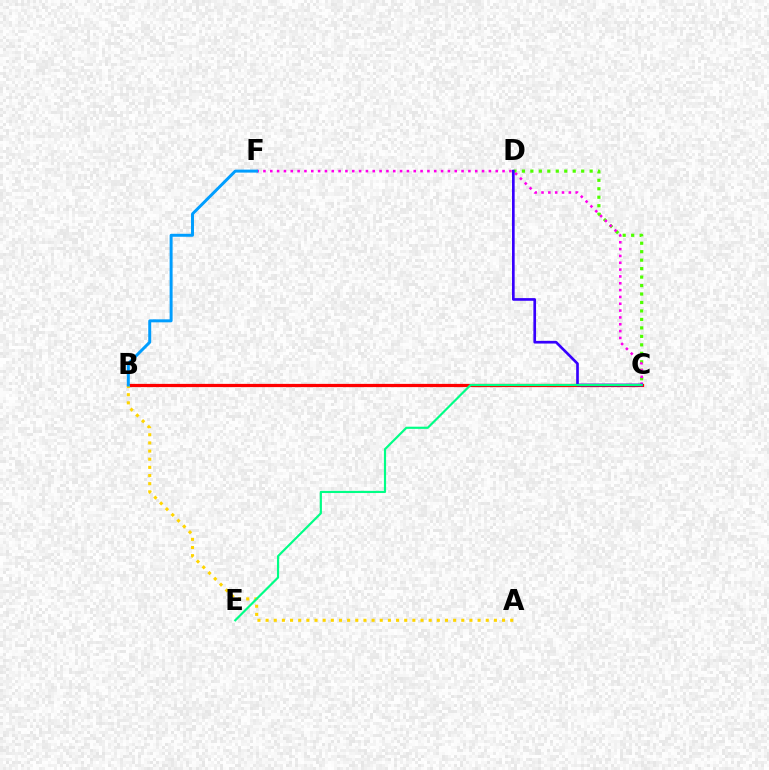{('B', 'C'): [{'color': '#ff0000', 'line_style': 'solid', 'thickness': 2.33}], ('C', 'D'): [{'color': '#4fff00', 'line_style': 'dotted', 'thickness': 2.3}, {'color': '#3700ff', 'line_style': 'solid', 'thickness': 1.92}], ('C', 'F'): [{'color': '#ff00ed', 'line_style': 'dotted', 'thickness': 1.86}], ('A', 'B'): [{'color': '#ffd500', 'line_style': 'dotted', 'thickness': 2.22}], ('B', 'F'): [{'color': '#009eff', 'line_style': 'solid', 'thickness': 2.14}], ('C', 'E'): [{'color': '#00ff86', 'line_style': 'solid', 'thickness': 1.56}]}